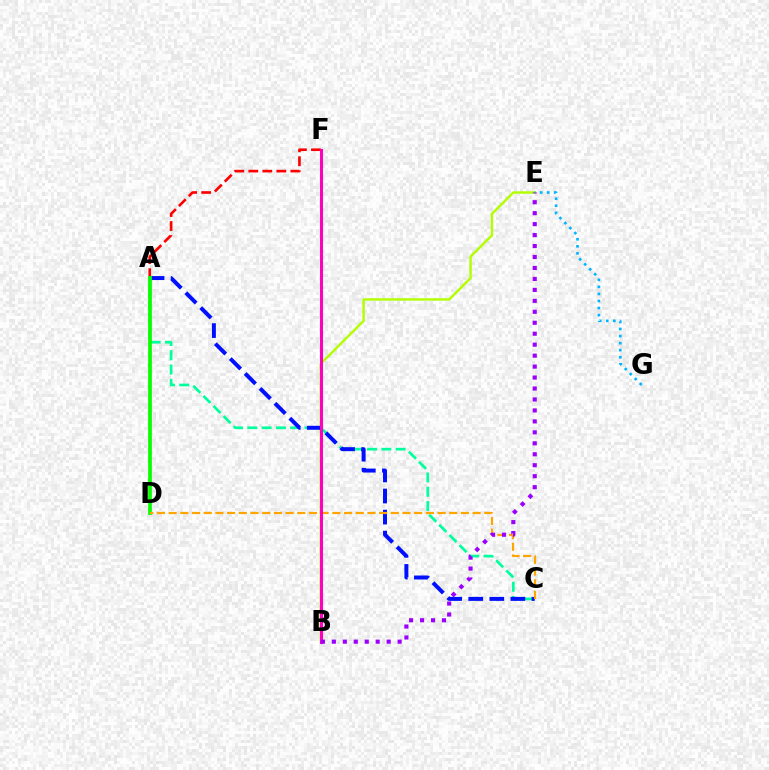{('A', 'C'): [{'color': '#00ff9d', 'line_style': 'dashed', 'thickness': 1.94}, {'color': '#0010ff', 'line_style': 'dashed', 'thickness': 2.86}], ('B', 'E'): [{'color': '#b3ff00', 'line_style': 'solid', 'thickness': 1.74}, {'color': '#9b00ff', 'line_style': 'dotted', 'thickness': 2.98}], ('A', 'F'): [{'color': '#ff0000', 'line_style': 'dashed', 'thickness': 1.9}], ('A', 'D'): [{'color': '#08ff00', 'line_style': 'solid', 'thickness': 2.7}], ('E', 'G'): [{'color': '#00b5ff', 'line_style': 'dotted', 'thickness': 1.92}], ('C', 'D'): [{'color': '#ffa500', 'line_style': 'dashed', 'thickness': 1.59}], ('B', 'F'): [{'color': '#ff00bd', 'line_style': 'solid', 'thickness': 2.21}]}